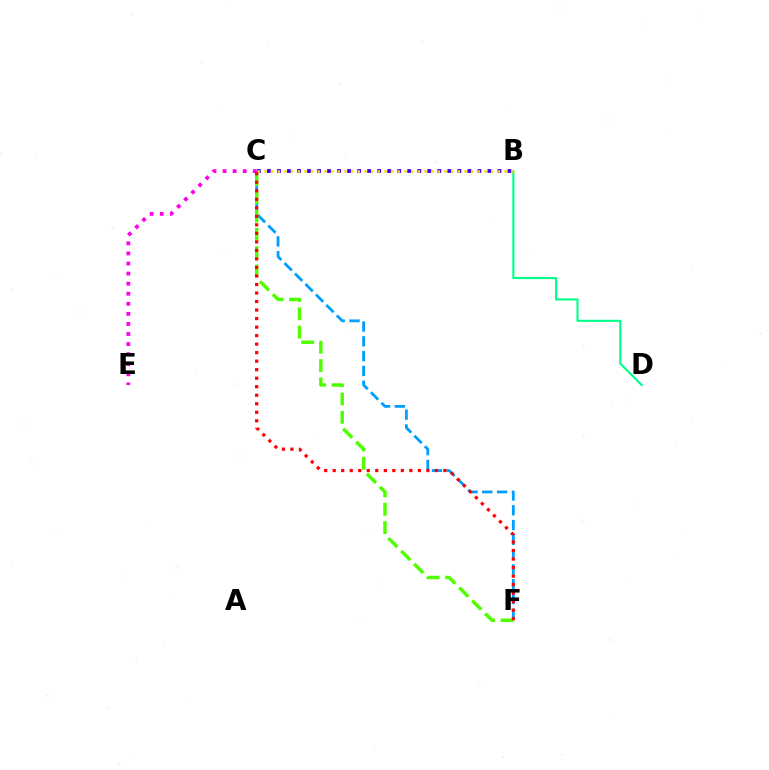{('C', 'F'): [{'color': '#009eff', 'line_style': 'dashed', 'thickness': 2.01}, {'color': '#4fff00', 'line_style': 'dashed', 'thickness': 2.48}, {'color': '#ff0000', 'line_style': 'dotted', 'thickness': 2.31}], ('B', 'D'): [{'color': '#00ff86', 'line_style': 'solid', 'thickness': 1.52}], ('C', 'E'): [{'color': '#ff00ed', 'line_style': 'dotted', 'thickness': 2.74}], ('B', 'C'): [{'color': '#3700ff', 'line_style': 'dotted', 'thickness': 2.72}, {'color': '#ffd500', 'line_style': 'dotted', 'thickness': 1.81}]}